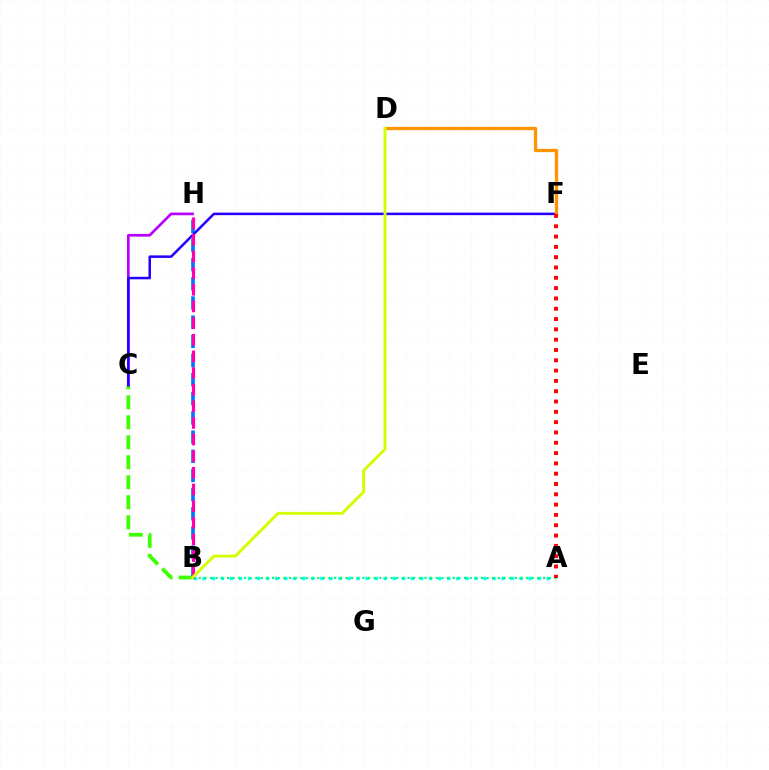{('B', 'C'): [{'color': '#3dff00', 'line_style': 'dashed', 'thickness': 2.72}], ('C', 'H'): [{'color': '#b900ff', 'line_style': 'solid', 'thickness': 1.94}], ('B', 'H'): [{'color': '#0074ff', 'line_style': 'dashed', 'thickness': 2.6}, {'color': '#ff00ac', 'line_style': 'dashed', 'thickness': 2.26}], ('A', 'B'): [{'color': '#00fff6', 'line_style': 'dotted', 'thickness': 2.46}, {'color': '#00ff5c', 'line_style': 'dotted', 'thickness': 1.53}], ('C', 'F'): [{'color': '#2500ff', 'line_style': 'solid', 'thickness': 1.82}], ('D', 'F'): [{'color': '#ff9400', 'line_style': 'solid', 'thickness': 2.37}], ('B', 'D'): [{'color': '#d1ff00', 'line_style': 'solid', 'thickness': 2.1}], ('A', 'F'): [{'color': '#ff0000', 'line_style': 'dotted', 'thickness': 2.8}]}